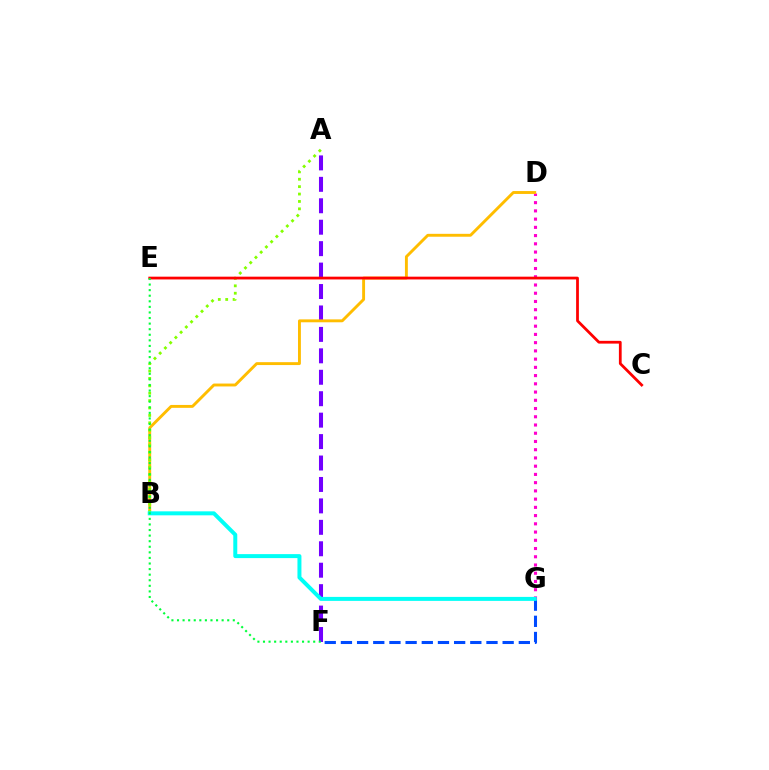{('A', 'F'): [{'color': '#7200ff', 'line_style': 'dashed', 'thickness': 2.91}], ('D', 'G'): [{'color': '#ff00cf', 'line_style': 'dotted', 'thickness': 2.24}], ('B', 'D'): [{'color': '#ffbd00', 'line_style': 'solid', 'thickness': 2.09}], ('A', 'B'): [{'color': '#84ff00', 'line_style': 'dotted', 'thickness': 2.01}], ('C', 'E'): [{'color': '#ff0000', 'line_style': 'solid', 'thickness': 1.99}], ('F', 'G'): [{'color': '#004bff', 'line_style': 'dashed', 'thickness': 2.2}], ('B', 'G'): [{'color': '#00fff6', 'line_style': 'solid', 'thickness': 2.87}], ('E', 'F'): [{'color': '#00ff39', 'line_style': 'dotted', 'thickness': 1.52}]}